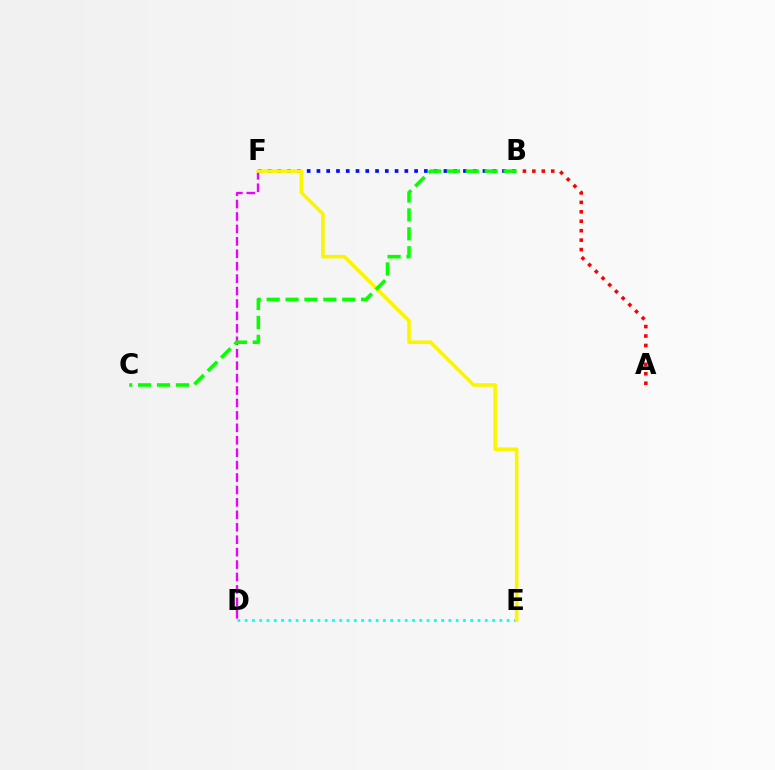{('A', 'B'): [{'color': '#ff0000', 'line_style': 'dotted', 'thickness': 2.57}], ('D', 'E'): [{'color': '#00fff6', 'line_style': 'dotted', 'thickness': 1.98}], ('D', 'F'): [{'color': '#ee00ff', 'line_style': 'dashed', 'thickness': 1.69}], ('B', 'F'): [{'color': '#0010ff', 'line_style': 'dotted', 'thickness': 2.65}], ('E', 'F'): [{'color': '#fcf500', 'line_style': 'solid', 'thickness': 2.57}], ('B', 'C'): [{'color': '#08ff00', 'line_style': 'dashed', 'thickness': 2.57}]}